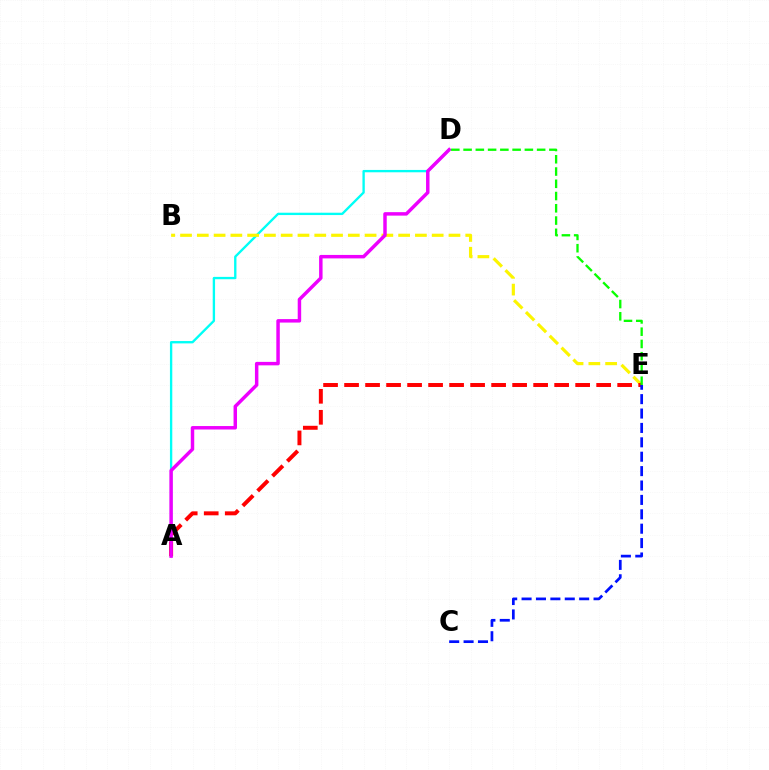{('A', 'D'): [{'color': '#00fff6', 'line_style': 'solid', 'thickness': 1.69}, {'color': '#ee00ff', 'line_style': 'solid', 'thickness': 2.49}], ('B', 'E'): [{'color': '#fcf500', 'line_style': 'dashed', 'thickness': 2.28}], ('A', 'E'): [{'color': '#ff0000', 'line_style': 'dashed', 'thickness': 2.85}], ('C', 'E'): [{'color': '#0010ff', 'line_style': 'dashed', 'thickness': 1.96}], ('D', 'E'): [{'color': '#08ff00', 'line_style': 'dashed', 'thickness': 1.67}]}